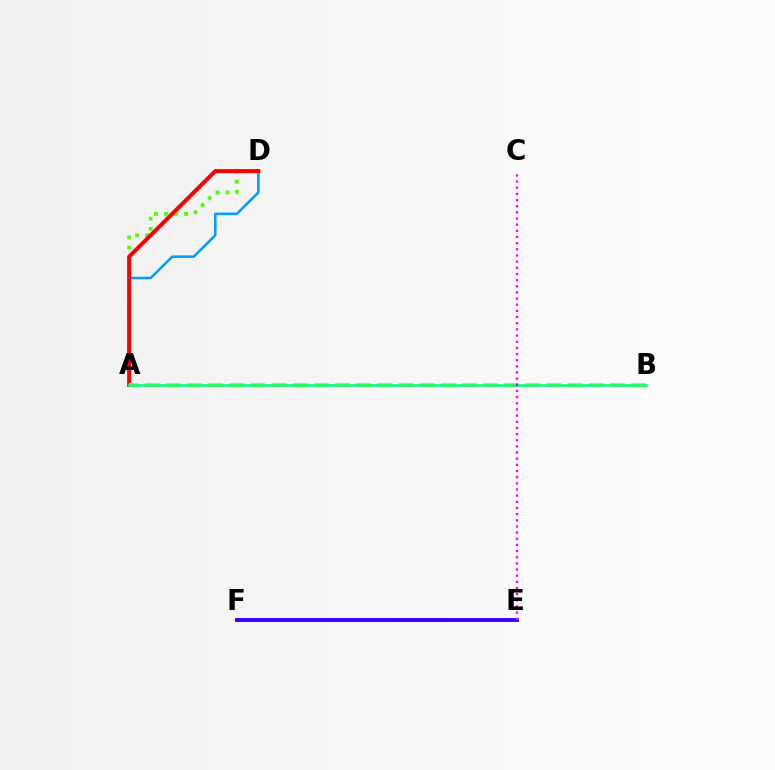{('E', 'F'): [{'color': '#3700ff', 'line_style': 'solid', 'thickness': 2.79}], ('A', 'D'): [{'color': '#4fff00', 'line_style': 'dotted', 'thickness': 2.73}, {'color': '#009eff', 'line_style': 'solid', 'thickness': 1.85}, {'color': '#ff0000', 'line_style': 'solid', 'thickness': 2.91}], ('A', 'B'): [{'color': '#ffd500', 'line_style': 'dashed', 'thickness': 2.87}, {'color': '#00ff86', 'line_style': 'solid', 'thickness': 1.88}], ('C', 'E'): [{'color': '#ff00ed', 'line_style': 'dotted', 'thickness': 1.67}]}